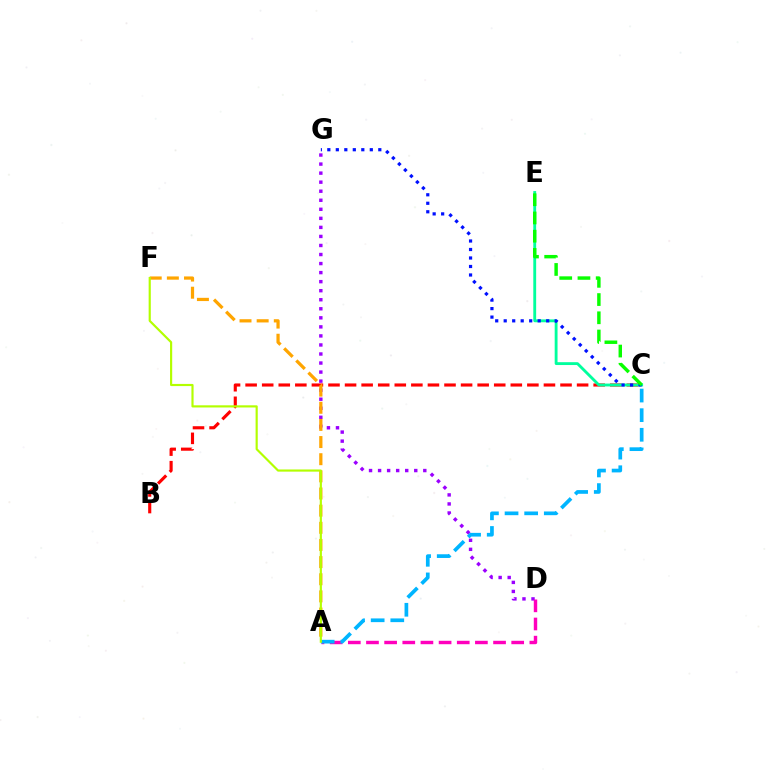{('D', 'G'): [{'color': '#9b00ff', 'line_style': 'dotted', 'thickness': 2.46}], ('B', 'C'): [{'color': '#ff0000', 'line_style': 'dashed', 'thickness': 2.25}], ('A', 'D'): [{'color': '#ff00bd', 'line_style': 'dashed', 'thickness': 2.47}], ('C', 'E'): [{'color': '#00ff9d', 'line_style': 'solid', 'thickness': 2.05}, {'color': '#08ff00', 'line_style': 'dashed', 'thickness': 2.48}], ('C', 'G'): [{'color': '#0010ff', 'line_style': 'dotted', 'thickness': 2.31}], ('A', 'C'): [{'color': '#00b5ff', 'line_style': 'dashed', 'thickness': 2.66}], ('A', 'F'): [{'color': '#ffa500', 'line_style': 'dashed', 'thickness': 2.33}, {'color': '#b3ff00', 'line_style': 'solid', 'thickness': 1.56}]}